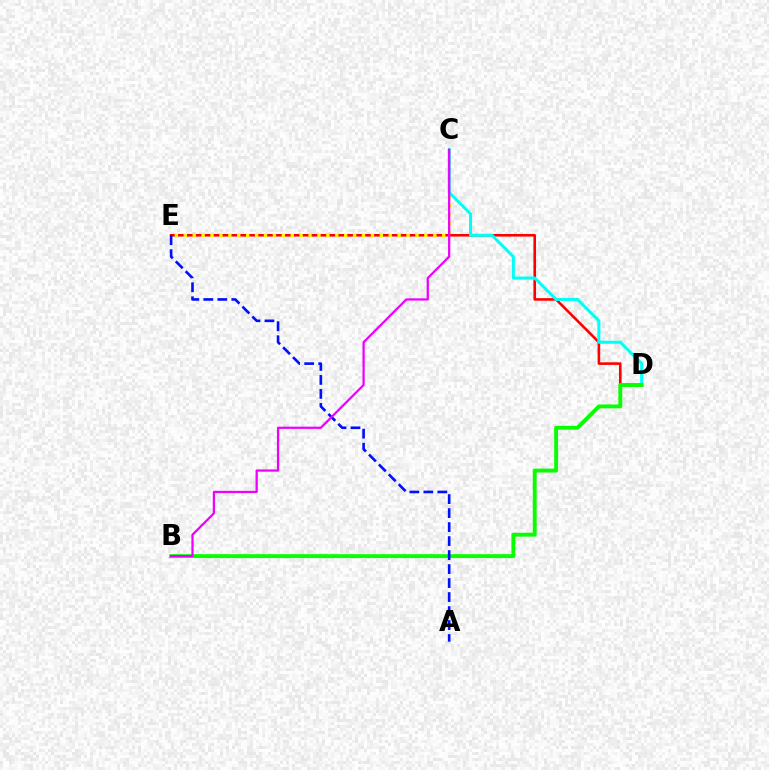{('D', 'E'): [{'color': '#ff0000', 'line_style': 'solid', 'thickness': 1.87}], ('C', 'E'): [{'color': '#fcf500', 'line_style': 'dotted', 'thickness': 2.42}], ('C', 'D'): [{'color': '#00fff6', 'line_style': 'solid', 'thickness': 2.19}], ('B', 'D'): [{'color': '#08ff00', 'line_style': 'solid', 'thickness': 2.8}], ('A', 'E'): [{'color': '#0010ff', 'line_style': 'dashed', 'thickness': 1.9}], ('B', 'C'): [{'color': '#ee00ff', 'line_style': 'solid', 'thickness': 1.62}]}